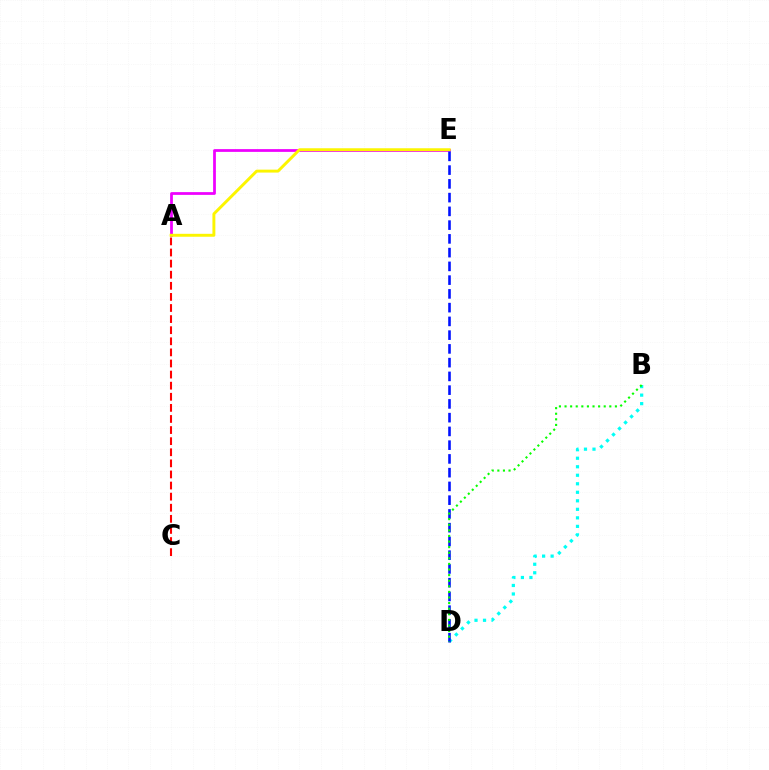{('B', 'D'): [{'color': '#00fff6', 'line_style': 'dotted', 'thickness': 2.31}, {'color': '#08ff00', 'line_style': 'dotted', 'thickness': 1.52}], ('A', 'E'): [{'color': '#ee00ff', 'line_style': 'solid', 'thickness': 1.98}, {'color': '#fcf500', 'line_style': 'solid', 'thickness': 2.11}], ('A', 'C'): [{'color': '#ff0000', 'line_style': 'dashed', 'thickness': 1.51}], ('D', 'E'): [{'color': '#0010ff', 'line_style': 'dashed', 'thickness': 1.87}]}